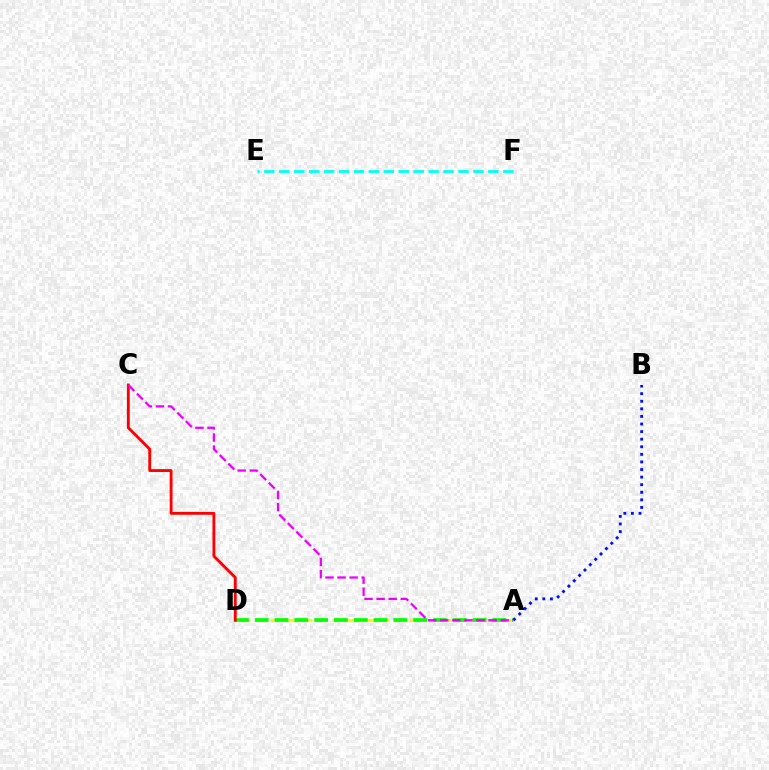{('A', 'D'): [{'color': '#fcf500', 'line_style': 'dashed', 'thickness': 2.1}, {'color': '#08ff00', 'line_style': 'dashed', 'thickness': 2.69}], ('C', 'D'): [{'color': '#ff0000', 'line_style': 'solid', 'thickness': 2.06}], ('A', 'B'): [{'color': '#0010ff', 'line_style': 'dotted', 'thickness': 2.06}], ('A', 'C'): [{'color': '#ee00ff', 'line_style': 'dashed', 'thickness': 1.64}], ('E', 'F'): [{'color': '#00fff6', 'line_style': 'dashed', 'thickness': 2.03}]}